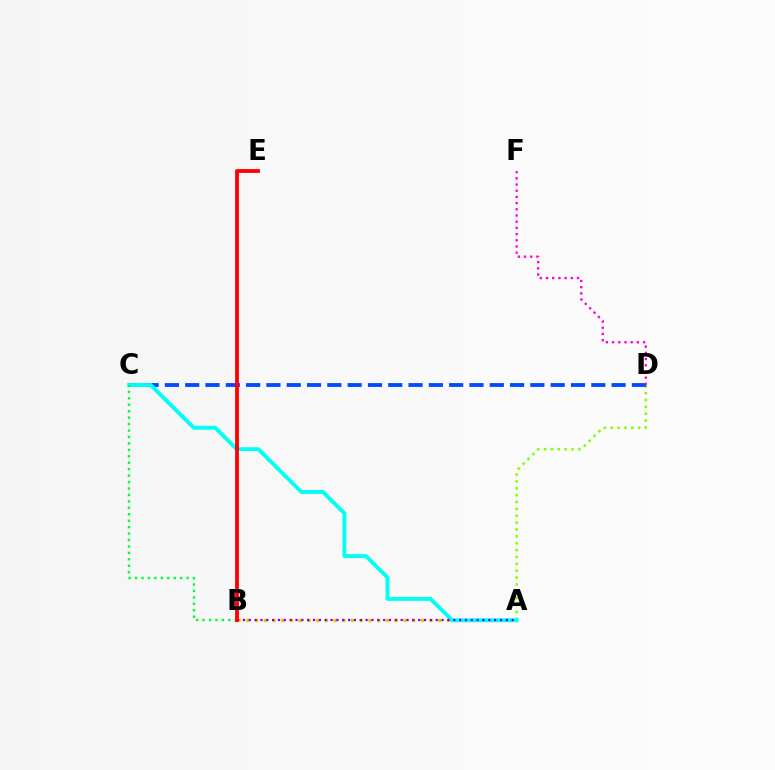{('A', 'B'): [{'color': '#ffbd00', 'line_style': 'dotted', 'thickness': 2.37}, {'color': '#7200ff', 'line_style': 'dotted', 'thickness': 1.59}], ('A', 'D'): [{'color': '#84ff00', 'line_style': 'dotted', 'thickness': 1.87}], ('C', 'D'): [{'color': '#004bff', 'line_style': 'dashed', 'thickness': 2.76}], ('D', 'F'): [{'color': '#ff00cf', 'line_style': 'dotted', 'thickness': 1.68}], ('A', 'C'): [{'color': '#00fff6', 'line_style': 'solid', 'thickness': 2.8}], ('B', 'C'): [{'color': '#00ff39', 'line_style': 'dotted', 'thickness': 1.75}], ('B', 'E'): [{'color': '#ff0000', 'line_style': 'solid', 'thickness': 2.74}]}